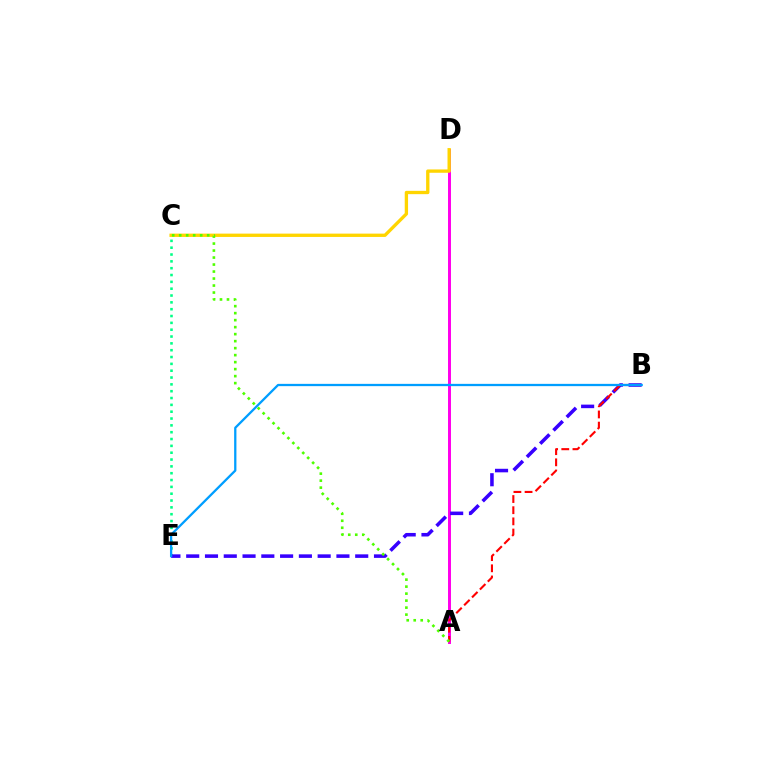{('A', 'D'): [{'color': '#ff00ed', 'line_style': 'solid', 'thickness': 2.14}], ('C', 'E'): [{'color': '#00ff86', 'line_style': 'dotted', 'thickness': 1.86}], ('B', 'E'): [{'color': '#3700ff', 'line_style': 'dashed', 'thickness': 2.55}, {'color': '#009eff', 'line_style': 'solid', 'thickness': 1.64}], ('C', 'D'): [{'color': '#ffd500', 'line_style': 'solid', 'thickness': 2.39}], ('A', 'B'): [{'color': '#ff0000', 'line_style': 'dashed', 'thickness': 1.52}], ('A', 'C'): [{'color': '#4fff00', 'line_style': 'dotted', 'thickness': 1.9}]}